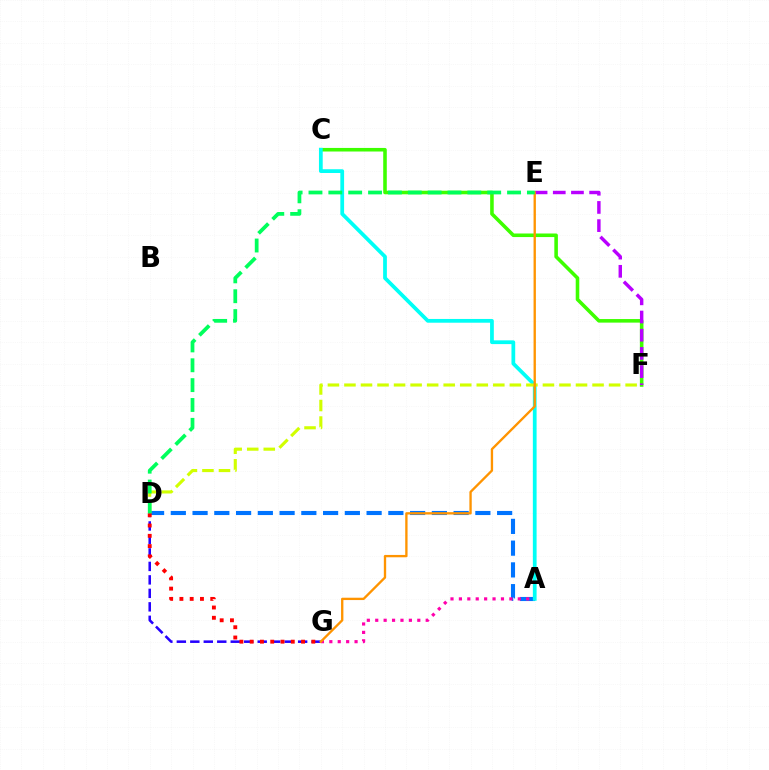{('A', 'D'): [{'color': '#0074ff', 'line_style': 'dashed', 'thickness': 2.96}], ('D', 'G'): [{'color': '#2500ff', 'line_style': 'dashed', 'thickness': 1.83}, {'color': '#ff0000', 'line_style': 'dotted', 'thickness': 2.79}], ('C', 'F'): [{'color': '#3dff00', 'line_style': 'solid', 'thickness': 2.57}], ('A', 'G'): [{'color': '#ff00ac', 'line_style': 'dotted', 'thickness': 2.29}], ('E', 'F'): [{'color': '#b900ff', 'line_style': 'dashed', 'thickness': 2.47}], ('A', 'C'): [{'color': '#00fff6', 'line_style': 'solid', 'thickness': 2.7}], ('D', 'F'): [{'color': '#d1ff00', 'line_style': 'dashed', 'thickness': 2.25}], ('E', 'G'): [{'color': '#ff9400', 'line_style': 'solid', 'thickness': 1.68}], ('D', 'E'): [{'color': '#00ff5c', 'line_style': 'dashed', 'thickness': 2.7}]}